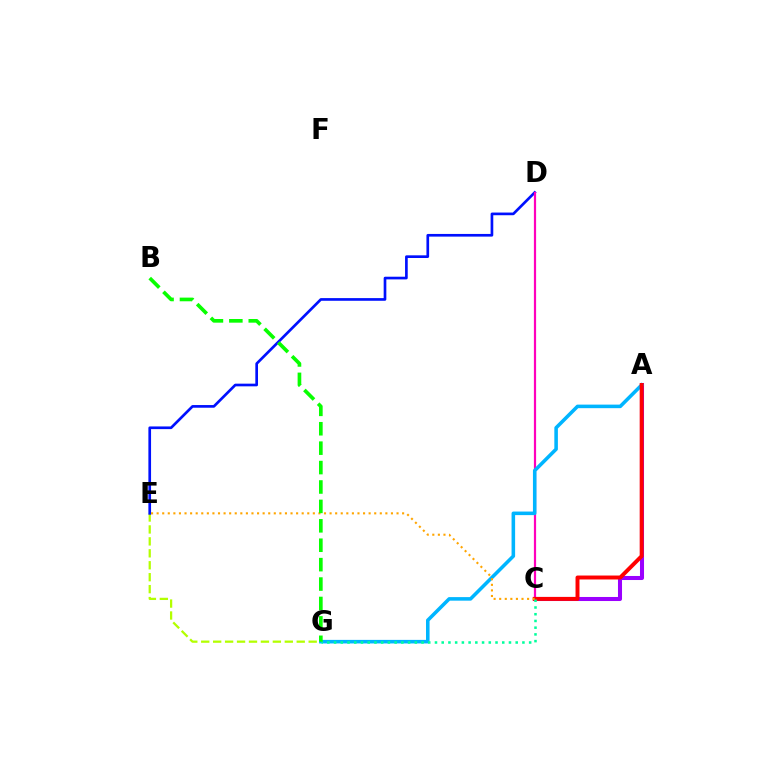{('E', 'G'): [{'color': '#b3ff00', 'line_style': 'dashed', 'thickness': 1.62}], ('D', 'E'): [{'color': '#0010ff', 'line_style': 'solid', 'thickness': 1.93}], ('C', 'D'): [{'color': '#ff00bd', 'line_style': 'solid', 'thickness': 1.59}], ('A', 'C'): [{'color': '#9b00ff', 'line_style': 'solid', 'thickness': 2.92}, {'color': '#ff0000', 'line_style': 'solid', 'thickness': 2.84}], ('A', 'G'): [{'color': '#00b5ff', 'line_style': 'solid', 'thickness': 2.56}], ('C', 'G'): [{'color': '#00ff9d', 'line_style': 'dotted', 'thickness': 1.83}], ('C', 'E'): [{'color': '#ffa500', 'line_style': 'dotted', 'thickness': 1.52}], ('B', 'G'): [{'color': '#08ff00', 'line_style': 'dashed', 'thickness': 2.64}]}